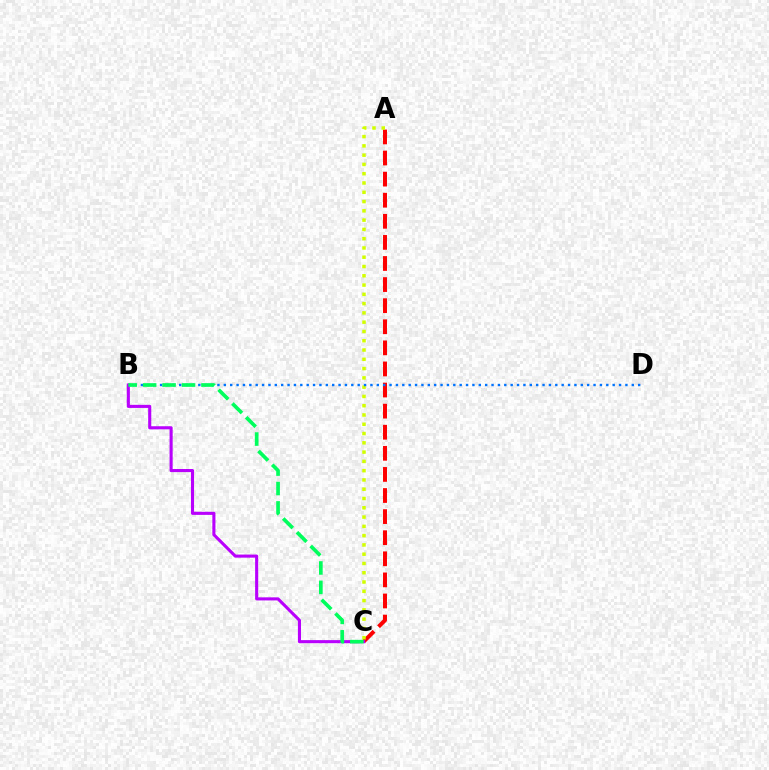{('A', 'C'): [{'color': '#ff0000', 'line_style': 'dashed', 'thickness': 2.87}, {'color': '#d1ff00', 'line_style': 'dotted', 'thickness': 2.52}], ('B', 'D'): [{'color': '#0074ff', 'line_style': 'dotted', 'thickness': 1.73}], ('B', 'C'): [{'color': '#b900ff', 'line_style': 'solid', 'thickness': 2.23}, {'color': '#00ff5c', 'line_style': 'dashed', 'thickness': 2.64}]}